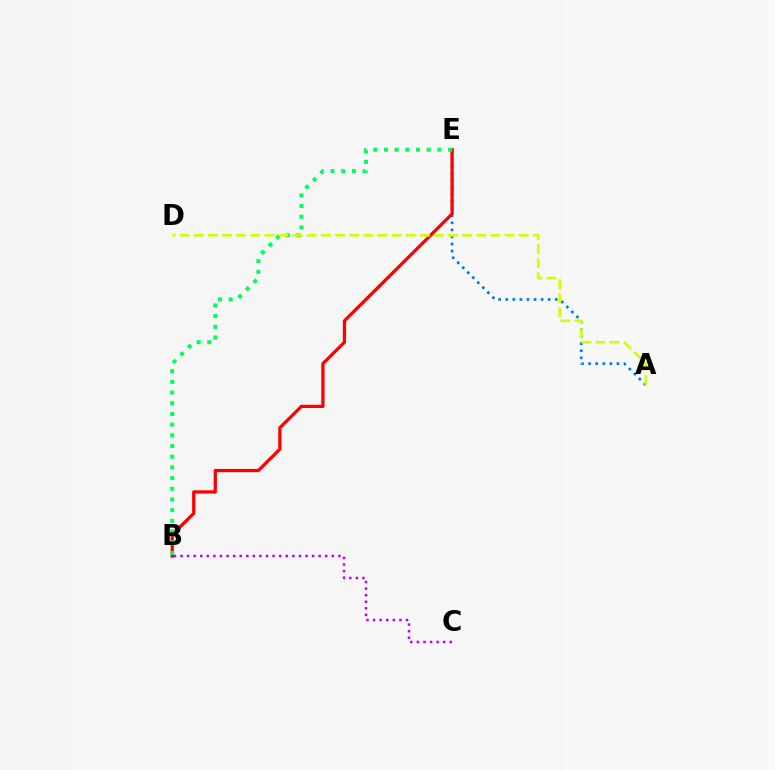{('A', 'E'): [{'color': '#0074ff', 'line_style': 'dotted', 'thickness': 1.92}], ('B', 'E'): [{'color': '#ff0000', 'line_style': 'solid', 'thickness': 2.34}, {'color': '#00ff5c', 'line_style': 'dotted', 'thickness': 2.9}], ('B', 'C'): [{'color': '#b900ff', 'line_style': 'dotted', 'thickness': 1.79}], ('A', 'D'): [{'color': '#d1ff00', 'line_style': 'dashed', 'thickness': 1.92}]}